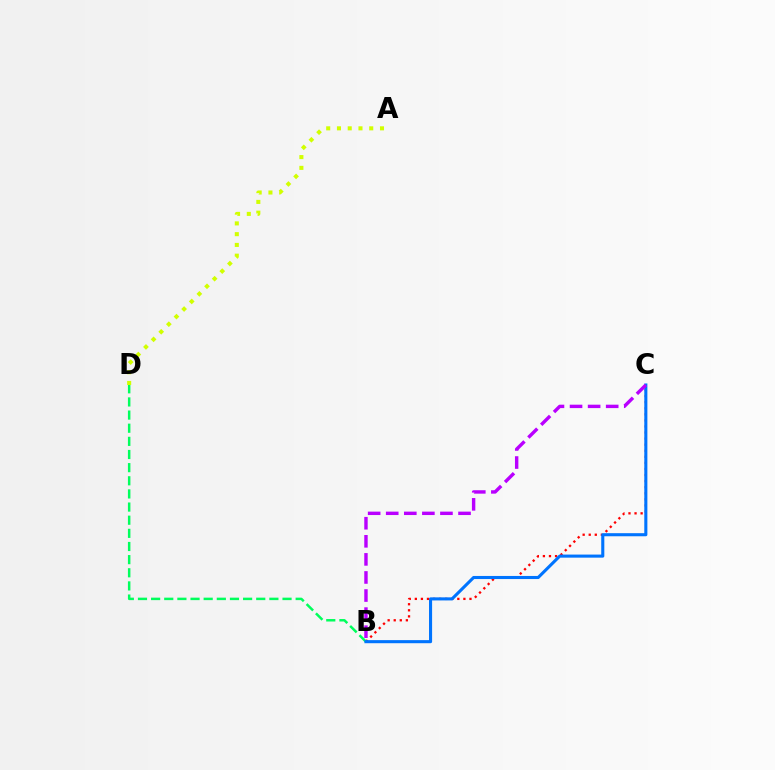{('B', 'C'): [{'color': '#ff0000', 'line_style': 'dotted', 'thickness': 1.65}, {'color': '#0074ff', 'line_style': 'solid', 'thickness': 2.22}, {'color': '#b900ff', 'line_style': 'dashed', 'thickness': 2.46}], ('B', 'D'): [{'color': '#00ff5c', 'line_style': 'dashed', 'thickness': 1.79}], ('A', 'D'): [{'color': '#d1ff00', 'line_style': 'dotted', 'thickness': 2.92}]}